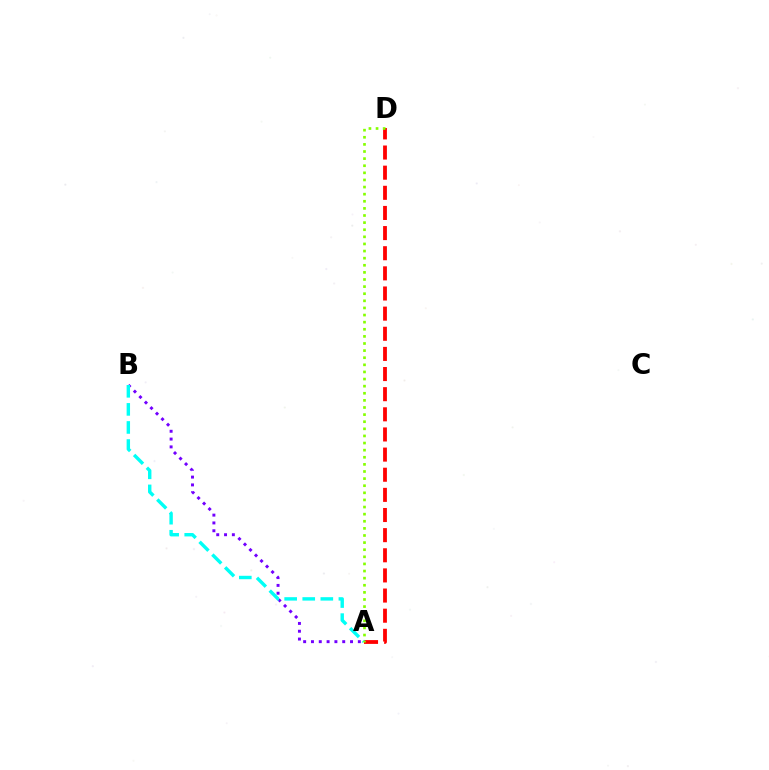{('A', 'B'): [{'color': '#7200ff', 'line_style': 'dotted', 'thickness': 2.12}, {'color': '#00fff6', 'line_style': 'dashed', 'thickness': 2.46}], ('A', 'D'): [{'color': '#ff0000', 'line_style': 'dashed', 'thickness': 2.74}, {'color': '#84ff00', 'line_style': 'dotted', 'thickness': 1.93}]}